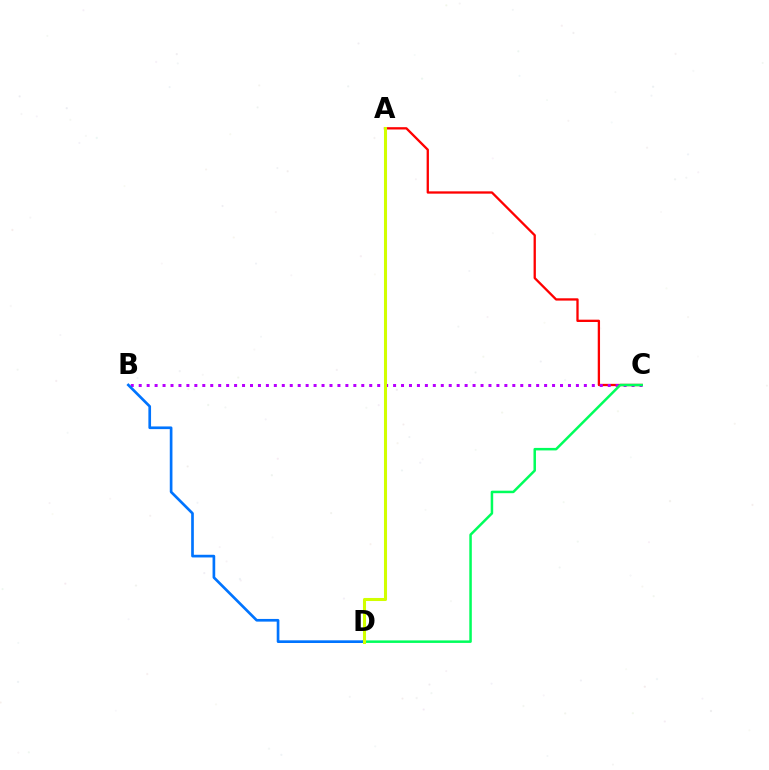{('A', 'C'): [{'color': '#ff0000', 'line_style': 'solid', 'thickness': 1.66}], ('B', 'C'): [{'color': '#b900ff', 'line_style': 'dotted', 'thickness': 2.16}], ('C', 'D'): [{'color': '#00ff5c', 'line_style': 'solid', 'thickness': 1.8}], ('B', 'D'): [{'color': '#0074ff', 'line_style': 'solid', 'thickness': 1.93}], ('A', 'D'): [{'color': '#d1ff00', 'line_style': 'solid', 'thickness': 2.2}]}